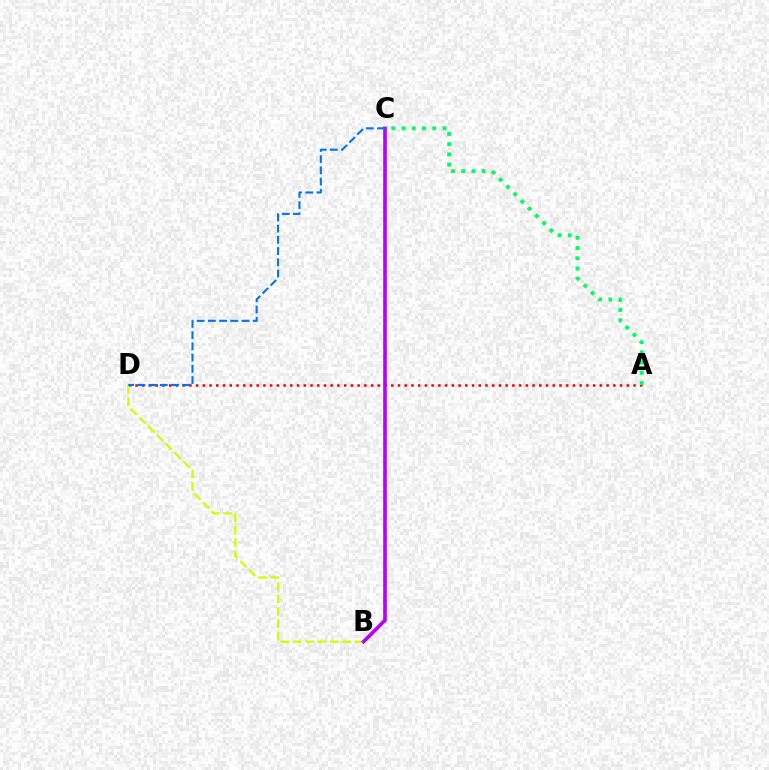{('A', 'D'): [{'color': '#ff0000', 'line_style': 'dotted', 'thickness': 1.83}], ('B', 'D'): [{'color': '#d1ff00', 'line_style': 'dashed', 'thickness': 1.68}], ('A', 'C'): [{'color': '#00ff5c', 'line_style': 'dotted', 'thickness': 2.78}], ('B', 'C'): [{'color': '#b900ff', 'line_style': 'solid', 'thickness': 2.62}], ('C', 'D'): [{'color': '#0074ff', 'line_style': 'dashed', 'thickness': 1.52}]}